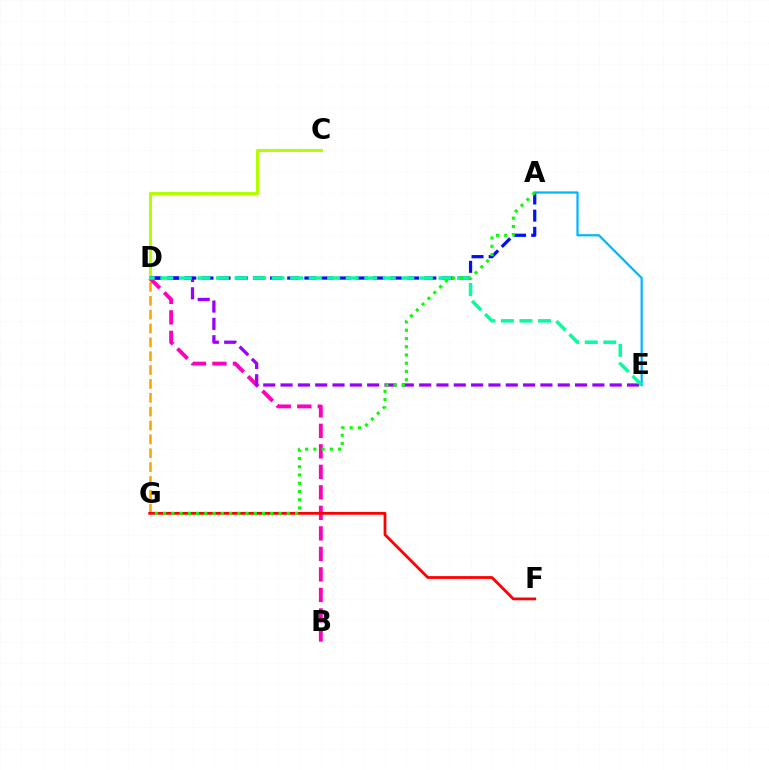{('D', 'G'): [{'color': '#ffa500', 'line_style': 'dashed', 'thickness': 1.88}], ('B', 'D'): [{'color': '#ff00bd', 'line_style': 'dashed', 'thickness': 2.79}], ('C', 'D'): [{'color': '#b3ff00', 'line_style': 'solid', 'thickness': 2.21}], ('D', 'E'): [{'color': '#9b00ff', 'line_style': 'dashed', 'thickness': 2.35}, {'color': '#00ff9d', 'line_style': 'dashed', 'thickness': 2.52}], ('A', 'D'): [{'color': '#0010ff', 'line_style': 'dashed', 'thickness': 2.33}], ('A', 'E'): [{'color': '#00b5ff', 'line_style': 'solid', 'thickness': 1.6}], ('F', 'G'): [{'color': '#ff0000', 'line_style': 'solid', 'thickness': 2.0}], ('A', 'G'): [{'color': '#08ff00', 'line_style': 'dotted', 'thickness': 2.24}]}